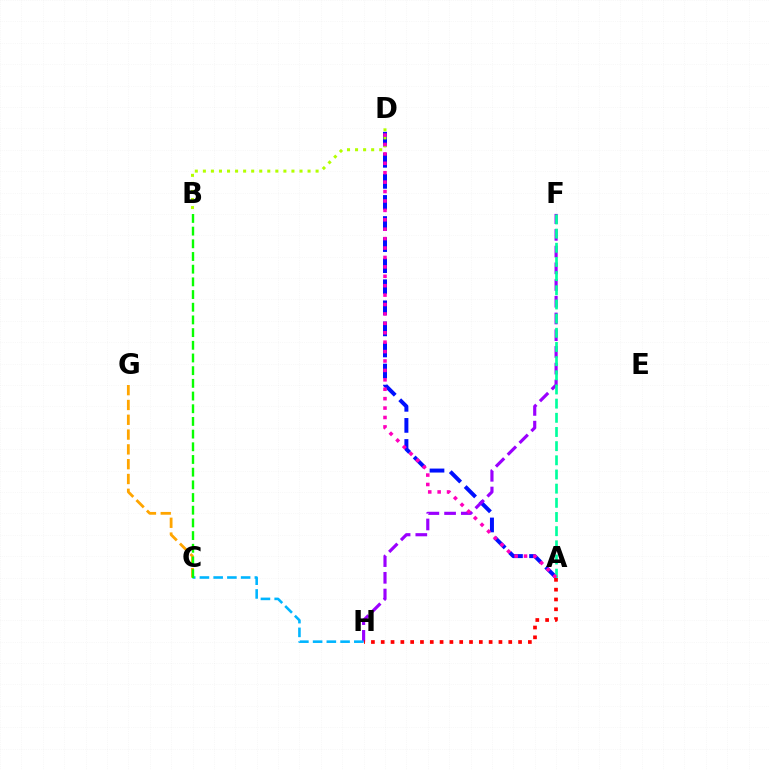{('A', 'D'): [{'color': '#0010ff', 'line_style': 'dashed', 'thickness': 2.86}, {'color': '#ff00bd', 'line_style': 'dotted', 'thickness': 2.56}], ('F', 'H'): [{'color': '#9b00ff', 'line_style': 'dashed', 'thickness': 2.27}], ('C', 'H'): [{'color': '#00b5ff', 'line_style': 'dashed', 'thickness': 1.87}], ('A', 'F'): [{'color': '#00ff9d', 'line_style': 'dashed', 'thickness': 1.92}], ('B', 'D'): [{'color': '#b3ff00', 'line_style': 'dotted', 'thickness': 2.19}], ('C', 'G'): [{'color': '#ffa500', 'line_style': 'dashed', 'thickness': 2.01}], ('B', 'C'): [{'color': '#08ff00', 'line_style': 'dashed', 'thickness': 1.72}], ('A', 'H'): [{'color': '#ff0000', 'line_style': 'dotted', 'thickness': 2.67}]}